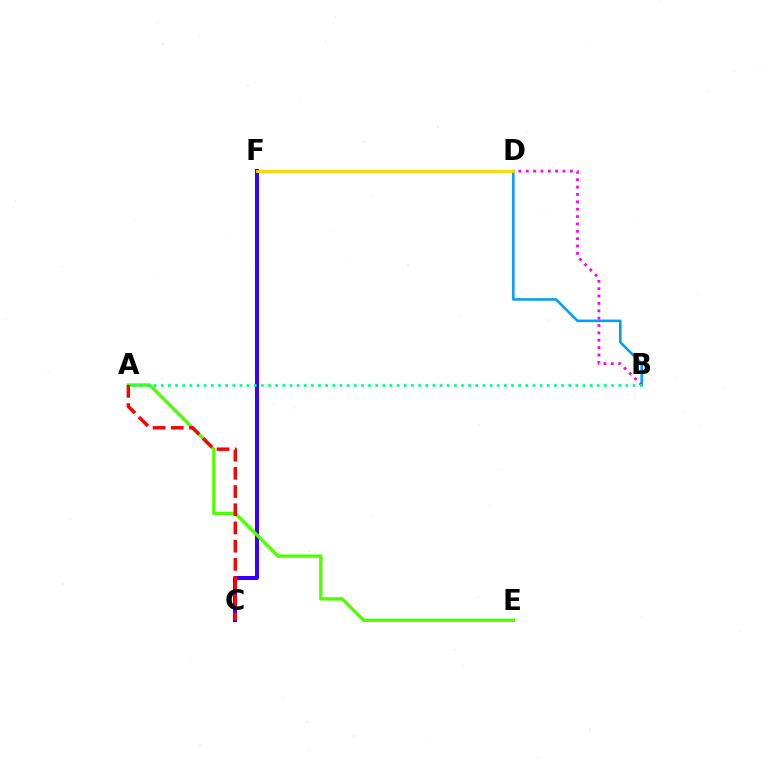{('C', 'F'): [{'color': '#3700ff', 'line_style': 'solid', 'thickness': 2.89}], ('B', 'D'): [{'color': '#009eff', 'line_style': 'solid', 'thickness': 1.85}, {'color': '#ff00ed', 'line_style': 'dotted', 'thickness': 2.0}], ('A', 'E'): [{'color': '#4fff00', 'line_style': 'solid', 'thickness': 2.4}], ('A', 'C'): [{'color': '#ff0000', 'line_style': 'dashed', 'thickness': 2.47}], ('D', 'F'): [{'color': '#ffd500', 'line_style': 'solid', 'thickness': 2.06}], ('A', 'B'): [{'color': '#00ff86', 'line_style': 'dotted', 'thickness': 1.94}]}